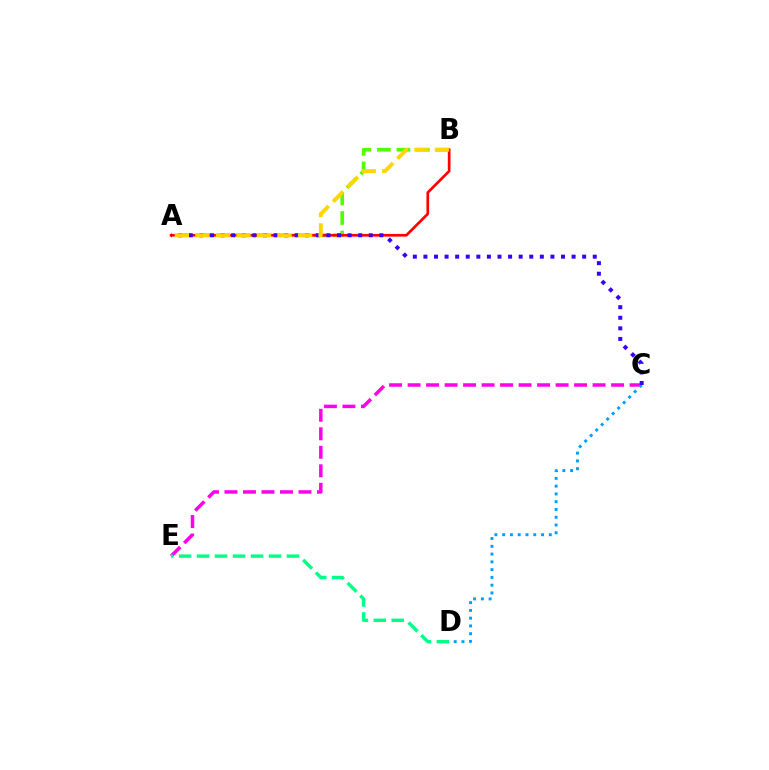{('C', 'E'): [{'color': '#ff00ed', 'line_style': 'dashed', 'thickness': 2.51}], ('A', 'B'): [{'color': '#4fff00', 'line_style': 'dashed', 'thickness': 2.65}, {'color': '#ff0000', 'line_style': 'solid', 'thickness': 1.93}, {'color': '#ffd500', 'line_style': 'dashed', 'thickness': 2.79}], ('D', 'E'): [{'color': '#00ff86', 'line_style': 'dashed', 'thickness': 2.44}], ('C', 'D'): [{'color': '#009eff', 'line_style': 'dotted', 'thickness': 2.11}], ('A', 'C'): [{'color': '#3700ff', 'line_style': 'dotted', 'thickness': 2.88}]}